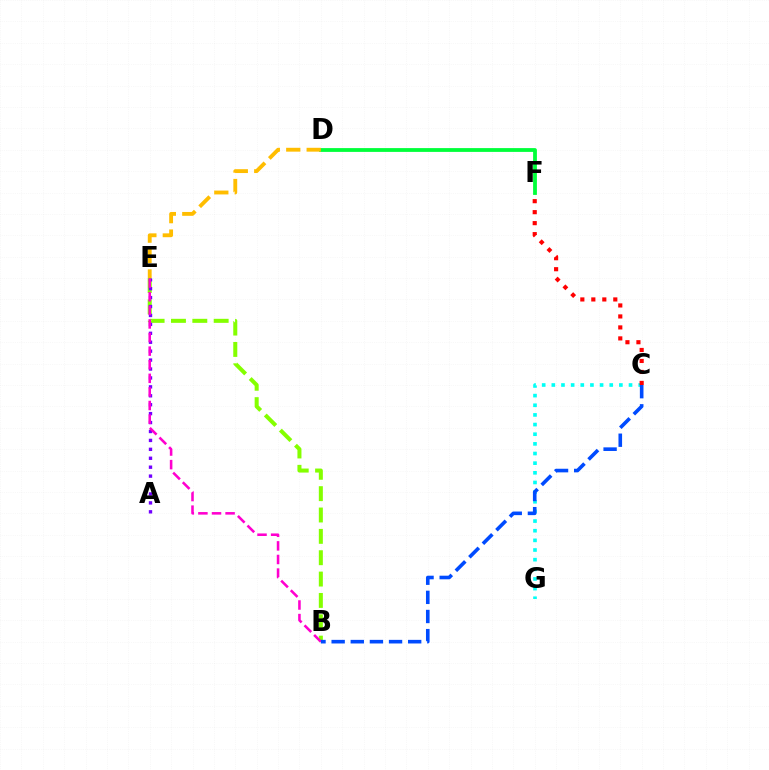{('C', 'G'): [{'color': '#00fff6', 'line_style': 'dotted', 'thickness': 2.62}], ('D', 'F'): [{'color': '#00ff39', 'line_style': 'solid', 'thickness': 2.73}], ('B', 'E'): [{'color': '#84ff00', 'line_style': 'dashed', 'thickness': 2.9}, {'color': '#ff00cf', 'line_style': 'dashed', 'thickness': 1.85}], ('A', 'E'): [{'color': '#7200ff', 'line_style': 'dotted', 'thickness': 2.42}], ('D', 'E'): [{'color': '#ffbd00', 'line_style': 'dashed', 'thickness': 2.78}], ('C', 'F'): [{'color': '#ff0000', 'line_style': 'dotted', 'thickness': 2.98}], ('B', 'C'): [{'color': '#004bff', 'line_style': 'dashed', 'thickness': 2.6}]}